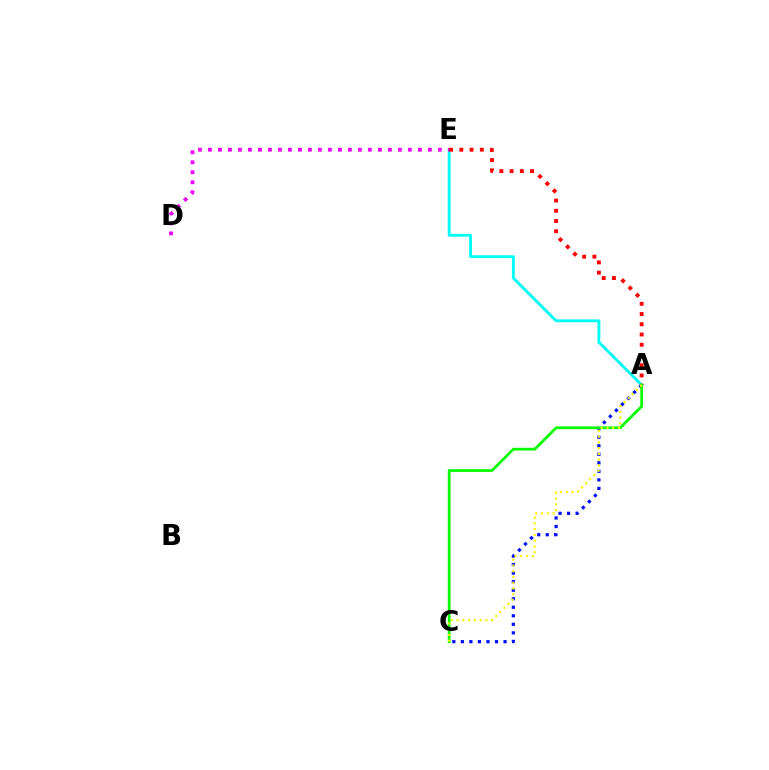{('A', 'E'): [{'color': '#00fff6', 'line_style': 'solid', 'thickness': 2.05}, {'color': '#ff0000', 'line_style': 'dotted', 'thickness': 2.78}], ('A', 'C'): [{'color': '#0010ff', 'line_style': 'dotted', 'thickness': 2.32}, {'color': '#08ff00', 'line_style': 'solid', 'thickness': 1.99}, {'color': '#fcf500', 'line_style': 'dotted', 'thickness': 1.57}], ('D', 'E'): [{'color': '#ee00ff', 'line_style': 'dotted', 'thickness': 2.72}]}